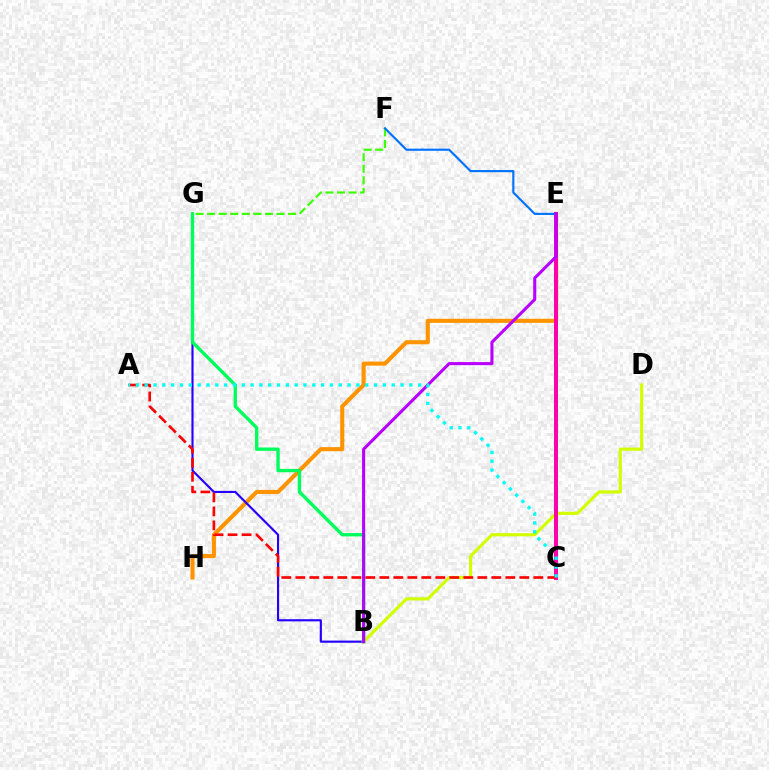{('E', 'H'): [{'color': '#ff9400', 'line_style': 'solid', 'thickness': 2.95}], ('B', 'G'): [{'color': '#2500ff', 'line_style': 'solid', 'thickness': 1.54}, {'color': '#00ff5c', 'line_style': 'solid', 'thickness': 2.42}], ('B', 'D'): [{'color': '#d1ff00', 'line_style': 'solid', 'thickness': 2.27}], ('C', 'E'): [{'color': '#ff00ac', 'line_style': 'solid', 'thickness': 2.86}], ('A', 'C'): [{'color': '#ff0000', 'line_style': 'dashed', 'thickness': 1.9}, {'color': '#00fff6', 'line_style': 'dotted', 'thickness': 2.4}], ('F', 'G'): [{'color': '#3dff00', 'line_style': 'dashed', 'thickness': 1.57}], ('E', 'F'): [{'color': '#0074ff', 'line_style': 'solid', 'thickness': 1.56}], ('B', 'E'): [{'color': '#b900ff', 'line_style': 'solid', 'thickness': 2.21}]}